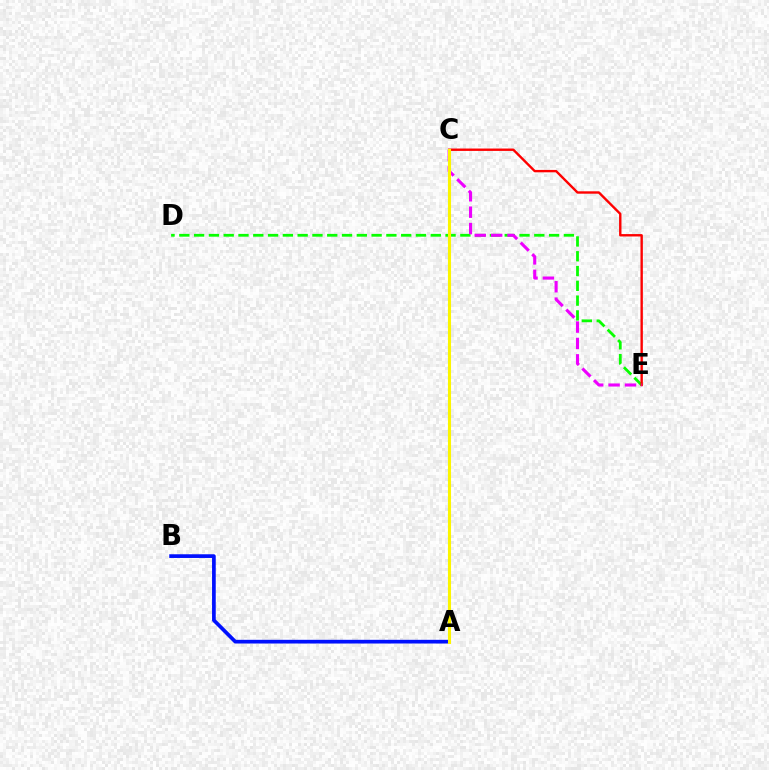{('A', 'C'): [{'color': '#00fff6', 'line_style': 'dotted', 'thickness': 1.55}, {'color': '#fcf500', 'line_style': 'solid', 'thickness': 2.21}], ('D', 'E'): [{'color': '#08ff00', 'line_style': 'dashed', 'thickness': 2.01}], ('A', 'B'): [{'color': '#0010ff', 'line_style': 'solid', 'thickness': 2.66}], ('C', 'E'): [{'color': '#ff0000', 'line_style': 'solid', 'thickness': 1.72}, {'color': '#ee00ff', 'line_style': 'dashed', 'thickness': 2.23}]}